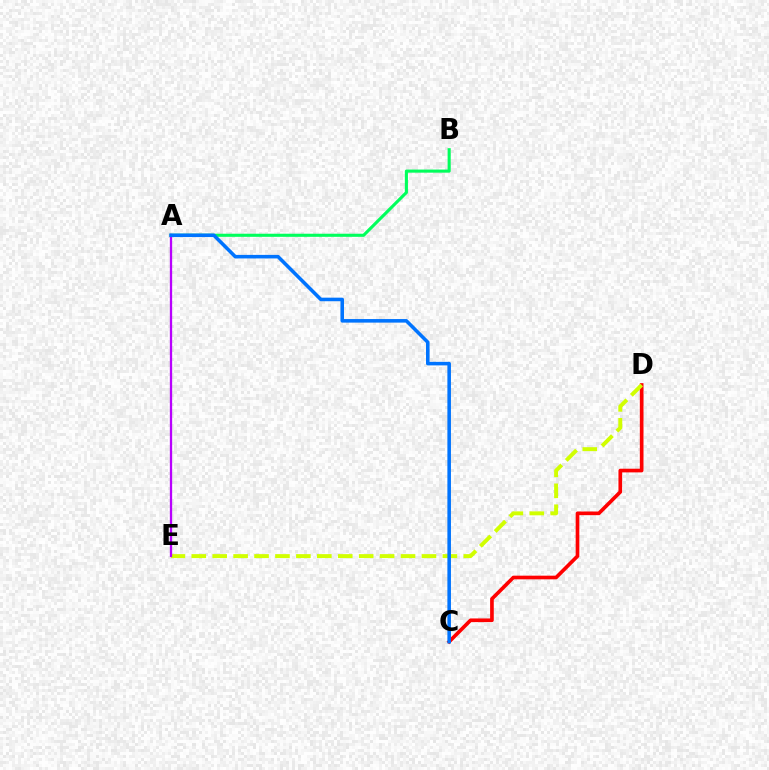{('A', 'B'): [{'color': '#00ff5c', 'line_style': 'solid', 'thickness': 2.23}], ('C', 'D'): [{'color': '#ff0000', 'line_style': 'solid', 'thickness': 2.64}], ('D', 'E'): [{'color': '#d1ff00', 'line_style': 'dashed', 'thickness': 2.84}], ('A', 'E'): [{'color': '#b900ff', 'line_style': 'solid', 'thickness': 1.65}], ('A', 'C'): [{'color': '#0074ff', 'line_style': 'solid', 'thickness': 2.56}]}